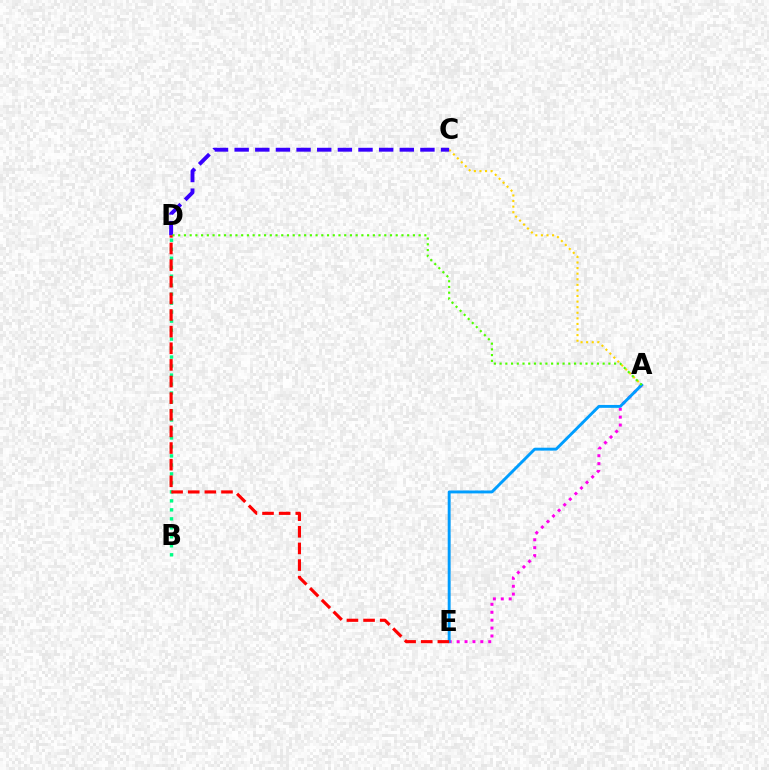{('B', 'D'): [{'color': '#00ff86', 'line_style': 'dotted', 'thickness': 2.44}], ('A', 'C'): [{'color': '#ffd500', 'line_style': 'dotted', 'thickness': 1.52}], ('C', 'D'): [{'color': '#3700ff', 'line_style': 'dashed', 'thickness': 2.8}], ('A', 'E'): [{'color': '#ff00ed', 'line_style': 'dotted', 'thickness': 2.15}, {'color': '#009eff', 'line_style': 'solid', 'thickness': 2.1}], ('A', 'D'): [{'color': '#4fff00', 'line_style': 'dotted', 'thickness': 1.56}], ('D', 'E'): [{'color': '#ff0000', 'line_style': 'dashed', 'thickness': 2.26}]}